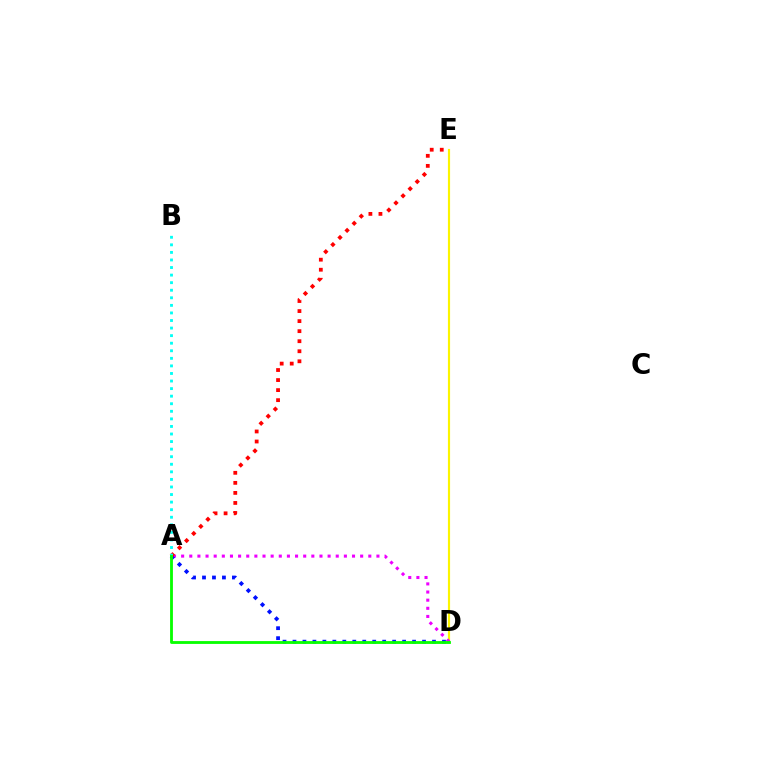{('D', 'E'): [{'color': '#fcf500', 'line_style': 'solid', 'thickness': 1.56}], ('A', 'D'): [{'color': '#ee00ff', 'line_style': 'dotted', 'thickness': 2.21}, {'color': '#0010ff', 'line_style': 'dotted', 'thickness': 2.71}, {'color': '#08ff00', 'line_style': 'solid', 'thickness': 2.04}], ('A', 'E'): [{'color': '#ff0000', 'line_style': 'dotted', 'thickness': 2.73}], ('A', 'B'): [{'color': '#00fff6', 'line_style': 'dotted', 'thickness': 2.06}]}